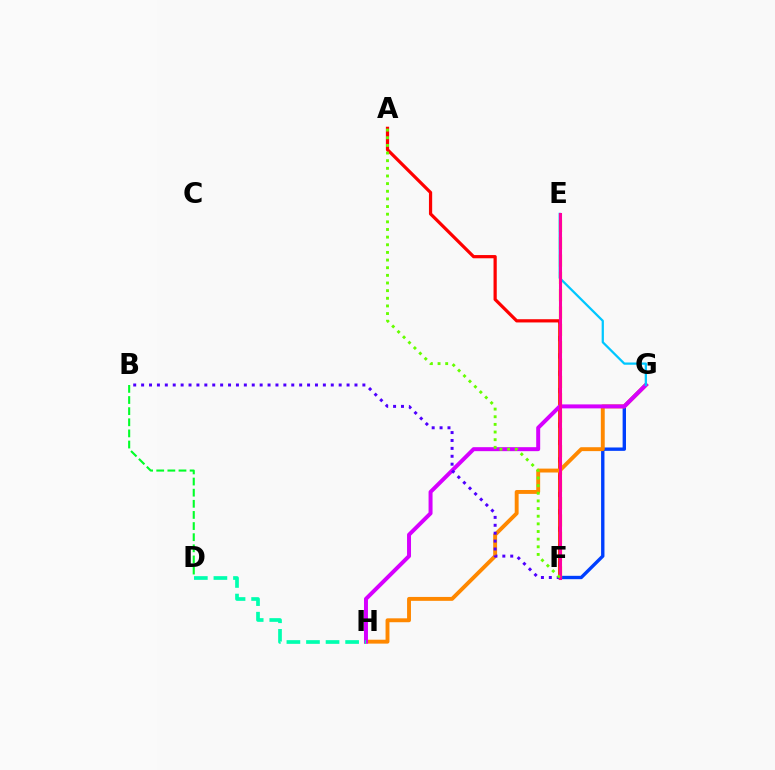{('A', 'F'): [{'color': '#ff0000', 'line_style': 'solid', 'thickness': 2.32}, {'color': '#66ff00', 'line_style': 'dotted', 'thickness': 2.08}], ('F', 'G'): [{'color': '#003fff', 'line_style': 'solid', 'thickness': 2.43}], ('G', 'H'): [{'color': '#ff8800', 'line_style': 'solid', 'thickness': 2.81}, {'color': '#d600ff', 'line_style': 'solid', 'thickness': 2.86}], ('E', 'F'): [{'color': '#eeff00', 'line_style': 'dashed', 'thickness': 2.35}, {'color': '#ff00a0', 'line_style': 'solid', 'thickness': 2.21}], ('D', 'H'): [{'color': '#00ffaf', 'line_style': 'dashed', 'thickness': 2.66}], ('B', 'D'): [{'color': '#00ff27', 'line_style': 'dashed', 'thickness': 1.51}], ('E', 'G'): [{'color': '#00c7ff', 'line_style': 'solid', 'thickness': 1.62}], ('B', 'F'): [{'color': '#4f00ff', 'line_style': 'dotted', 'thickness': 2.15}]}